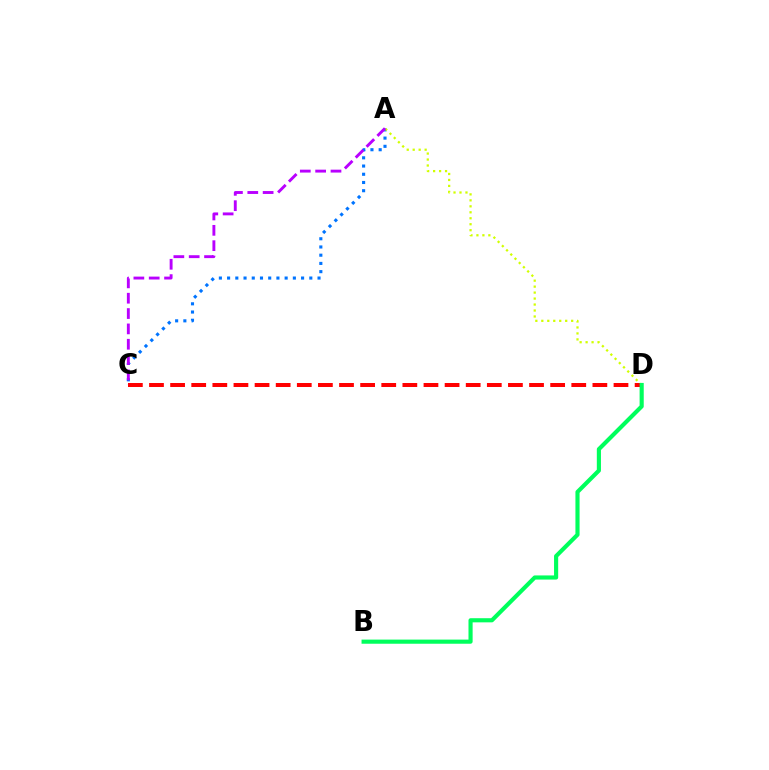{('A', 'C'): [{'color': '#0074ff', 'line_style': 'dotted', 'thickness': 2.23}, {'color': '#b900ff', 'line_style': 'dashed', 'thickness': 2.08}], ('A', 'D'): [{'color': '#d1ff00', 'line_style': 'dotted', 'thickness': 1.62}], ('C', 'D'): [{'color': '#ff0000', 'line_style': 'dashed', 'thickness': 2.87}], ('B', 'D'): [{'color': '#00ff5c', 'line_style': 'solid', 'thickness': 2.98}]}